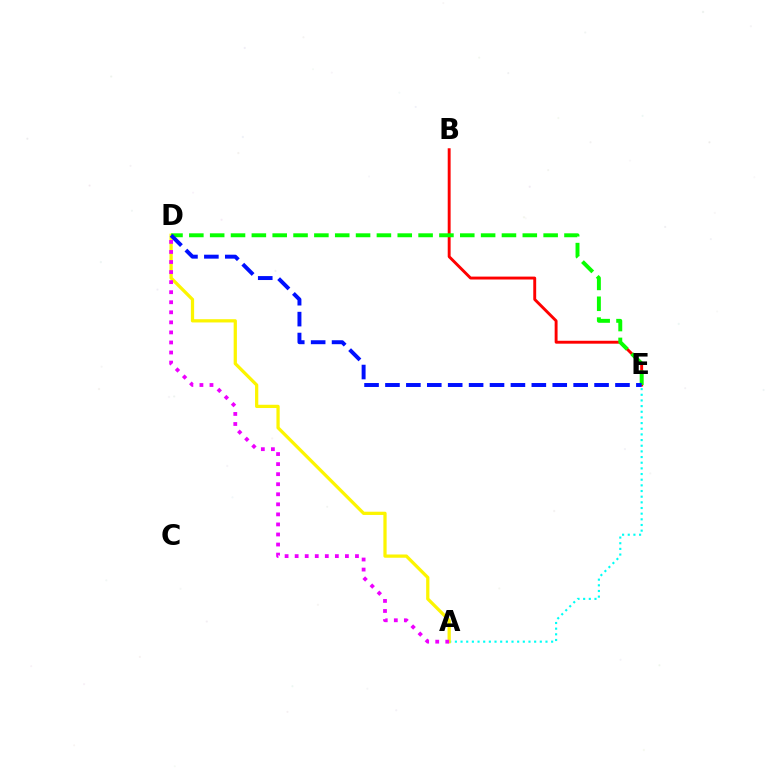{('A', 'E'): [{'color': '#00fff6', 'line_style': 'dotted', 'thickness': 1.54}], ('A', 'D'): [{'color': '#fcf500', 'line_style': 'solid', 'thickness': 2.34}, {'color': '#ee00ff', 'line_style': 'dotted', 'thickness': 2.73}], ('B', 'E'): [{'color': '#ff0000', 'line_style': 'solid', 'thickness': 2.09}], ('D', 'E'): [{'color': '#08ff00', 'line_style': 'dashed', 'thickness': 2.83}, {'color': '#0010ff', 'line_style': 'dashed', 'thickness': 2.84}]}